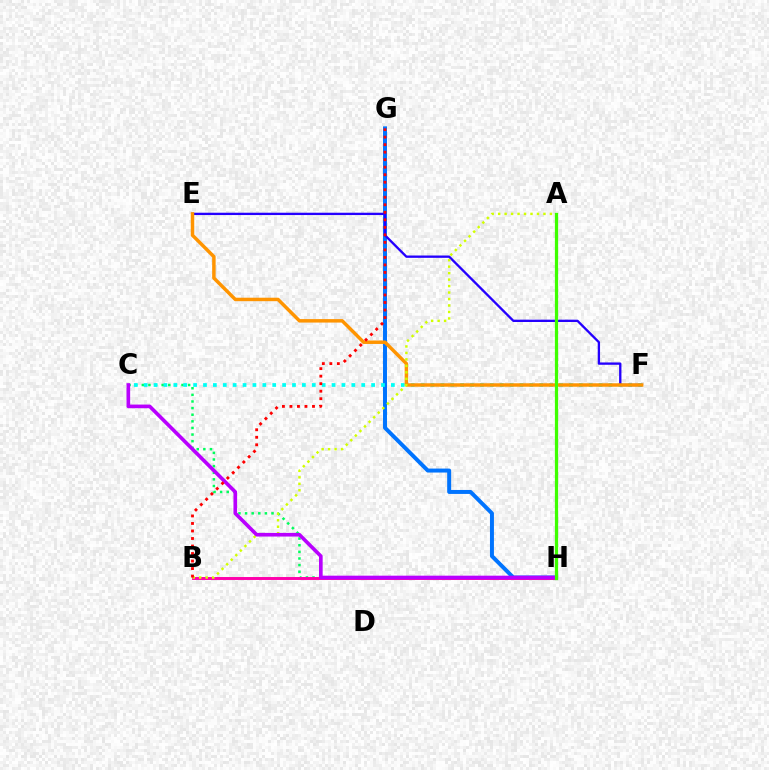{('G', 'H'): [{'color': '#0074ff', 'line_style': 'solid', 'thickness': 2.86}], ('C', 'H'): [{'color': '#00ff5c', 'line_style': 'dotted', 'thickness': 1.8}, {'color': '#b900ff', 'line_style': 'solid', 'thickness': 2.62}], ('B', 'H'): [{'color': '#ff00ac', 'line_style': 'solid', 'thickness': 2.11}], ('C', 'F'): [{'color': '#00fff6', 'line_style': 'dotted', 'thickness': 2.69}], ('E', 'F'): [{'color': '#2500ff', 'line_style': 'solid', 'thickness': 1.68}, {'color': '#ff9400', 'line_style': 'solid', 'thickness': 2.49}], ('A', 'B'): [{'color': '#d1ff00', 'line_style': 'dotted', 'thickness': 1.76}], ('B', 'G'): [{'color': '#ff0000', 'line_style': 'dotted', 'thickness': 2.04}], ('A', 'H'): [{'color': '#3dff00', 'line_style': 'solid', 'thickness': 2.32}]}